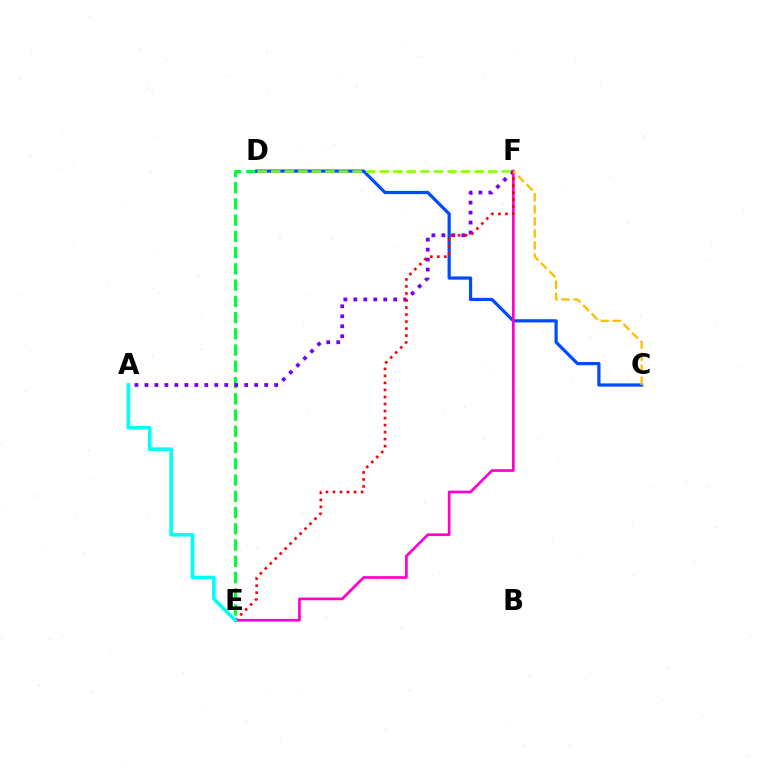{('D', 'E'): [{'color': '#00ff39', 'line_style': 'dashed', 'thickness': 2.21}], ('A', 'F'): [{'color': '#7200ff', 'line_style': 'dotted', 'thickness': 2.71}], ('C', 'D'): [{'color': '#004bff', 'line_style': 'solid', 'thickness': 2.32}], ('E', 'F'): [{'color': '#ff00cf', 'line_style': 'solid', 'thickness': 1.94}, {'color': '#ff0000', 'line_style': 'dotted', 'thickness': 1.91}], ('D', 'F'): [{'color': '#84ff00', 'line_style': 'dashed', 'thickness': 1.84}], ('A', 'E'): [{'color': '#00fff6', 'line_style': 'solid', 'thickness': 2.59}], ('C', 'F'): [{'color': '#ffbd00', 'line_style': 'dashed', 'thickness': 1.64}]}